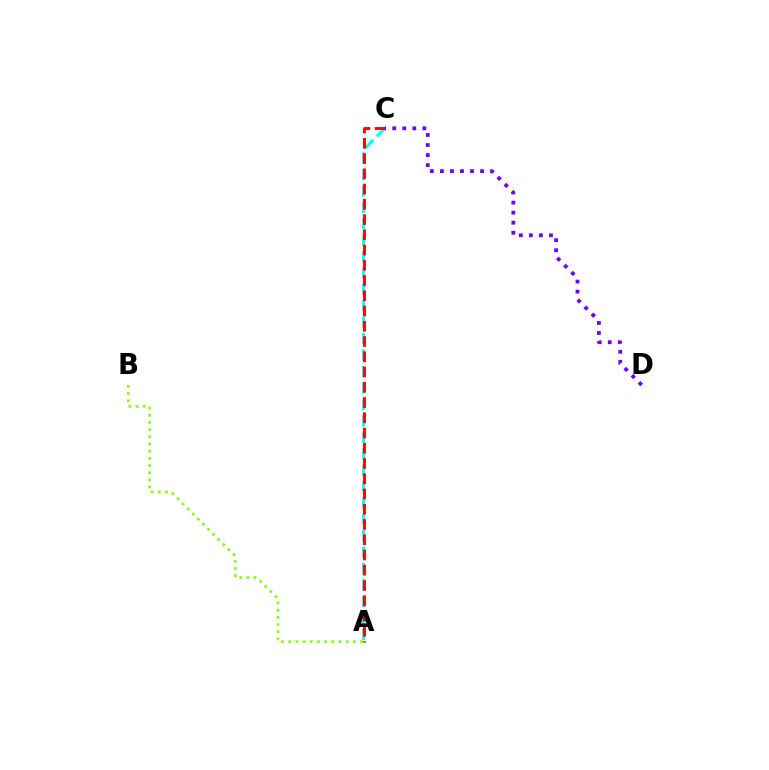{('A', 'C'): [{'color': '#00fff6', 'line_style': 'dashed', 'thickness': 2.23}, {'color': '#ff0000', 'line_style': 'dashed', 'thickness': 2.07}], ('A', 'B'): [{'color': '#84ff00', 'line_style': 'dotted', 'thickness': 1.95}], ('C', 'D'): [{'color': '#7200ff', 'line_style': 'dotted', 'thickness': 2.73}]}